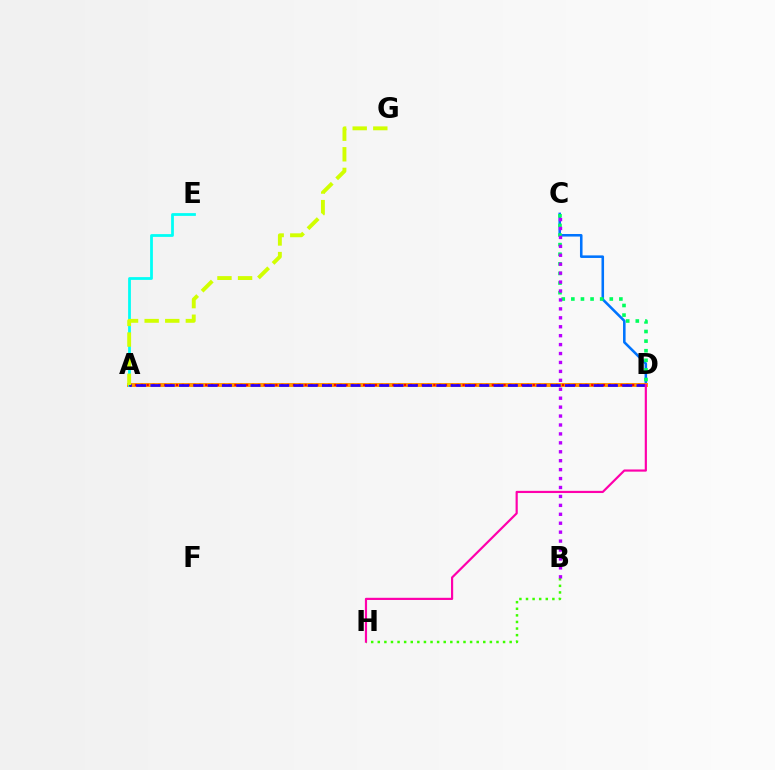{('C', 'D'): [{'color': '#0074ff', 'line_style': 'solid', 'thickness': 1.84}, {'color': '#00ff5c', 'line_style': 'dotted', 'thickness': 2.61}], ('A', 'D'): [{'color': '#ff9400', 'line_style': 'solid', 'thickness': 2.84}, {'color': '#ff0000', 'line_style': 'dotted', 'thickness': 1.59}, {'color': '#2500ff', 'line_style': 'dashed', 'thickness': 1.94}], ('A', 'E'): [{'color': '#00fff6', 'line_style': 'solid', 'thickness': 2.0}], ('B', 'H'): [{'color': '#3dff00', 'line_style': 'dotted', 'thickness': 1.79}], ('B', 'C'): [{'color': '#b900ff', 'line_style': 'dotted', 'thickness': 2.43}], ('A', 'G'): [{'color': '#d1ff00', 'line_style': 'dashed', 'thickness': 2.8}], ('D', 'H'): [{'color': '#ff00ac', 'line_style': 'solid', 'thickness': 1.57}]}